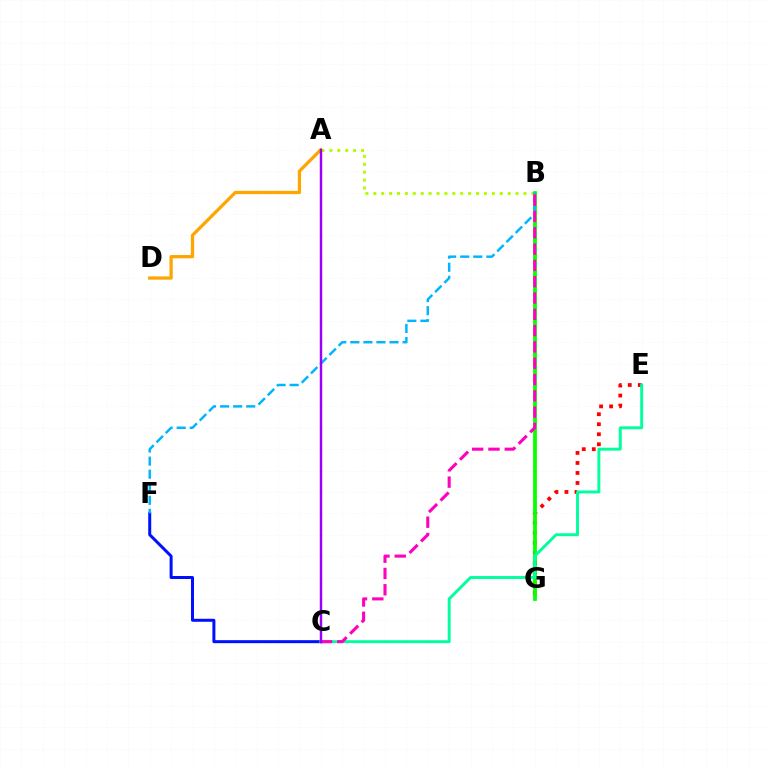{('A', 'D'): [{'color': '#ffa500', 'line_style': 'solid', 'thickness': 2.34}], ('E', 'G'): [{'color': '#ff0000', 'line_style': 'dotted', 'thickness': 2.72}], ('A', 'B'): [{'color': '#b3ff00', 'line_style': 'dotted', 'thickness': 2.15}], ('B', 'G'): [{'color': '#08ff00', 'line_style': 'solid', 'thickness': 2.72}], ('C', 'F'): [{'color': '#0010ff', 'line_style': 'solid', 'thickness': 2.16}], ('B', 'F'): [{'color': '#00b5ff', 'line_style': 'dashed', 'thickness': 1.78}], ('C', 'E'): [{'color': '#00ff9d', 'line_style': 'solid', 'thickness': 2.1}], ('B', 'C'): [{'color': '#ff00bd', 'line_style': 'dashed', 'thickness': 2.22}], ('A', 'C'): [{'color': '#9b00ff', 'line_style': 'solid', 'thickness': 1.77}]}